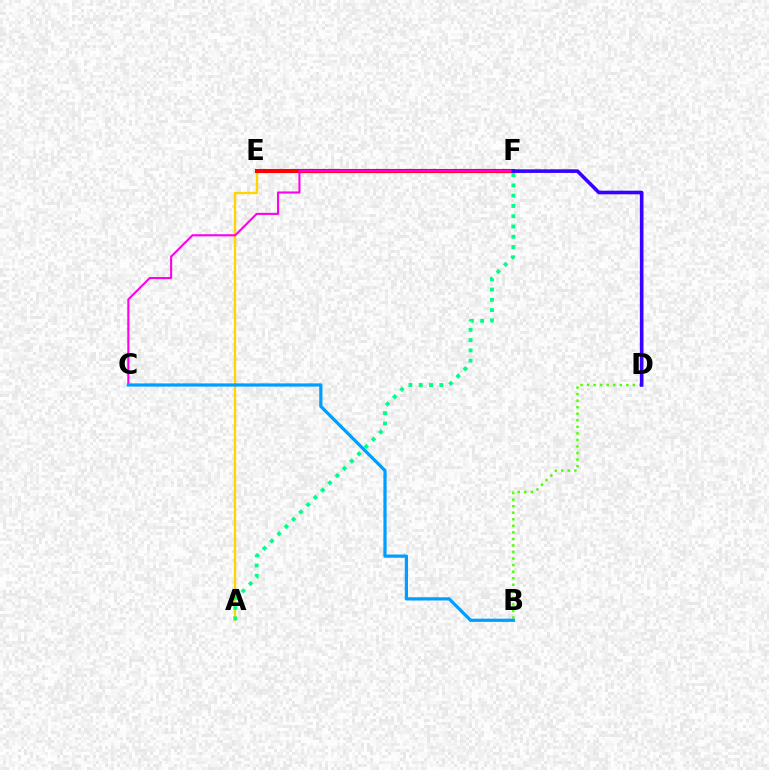{('B', 'D'): [{'color': '#4fff00', 'line_style': 'dotted', 'thickness': 1.78}], ('A', 'E'): [{'color': '#ffd500', 'line_style': 'solid', 'thickness': 1.68}], ('E', 'F'): [{'color': '#ff0000', 'line_style': 'solid', 'thickness': 2.94}], ('C', 'F'): [{'color': '#ff00ed', 'line_style': 'solid', 'thickness': 1.52}], ('D', 'F'): [{'color': '#3700ff', 'line_style': 'solid', 'thickness': 2.61}], ('B', 'C'): [{'color': '#009eff', 'line_style': 'solid', 'thickness': 2.32}], ('A', 'F'): [{'color': '#00ff86', 'line_style': 'dotted', 'thickness': 2.79}]}